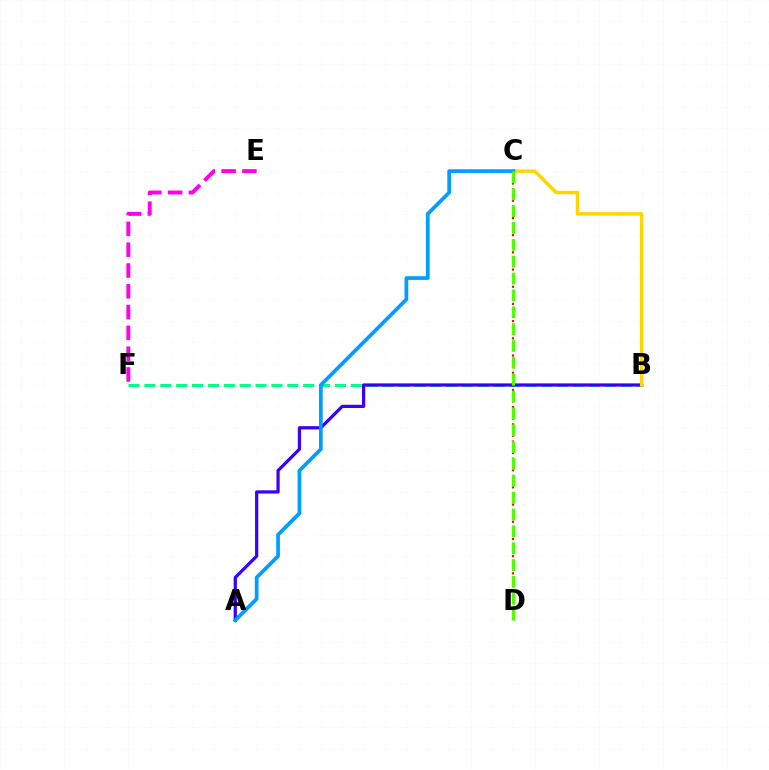{('B', 'F'): [{'color': '#00ff86', 'line_style': 'dashed', 'thickness': 2.16}], ('A', 'B'): [{'color': '#3700ff', 'line_style': 'solid', 'thickness': 2.32}], ('E', 'F'): [{'color': '#ff00ed', 'line_style': 'dashed', 'thickness': 2.82}], ('C', 'D'): [{'color': '#ff0000', 'line_style': 'dotted', 'thickness': 1.56}, {'color': '#4fff00', 'line_style': 'dashed', 'thickness': 2.29}], ('B', 'C'): [{'color': '#ffd500', 'line_style': 'solid', 'thickness': 2.48}], ('A', 'C'): [{'color': '#009eff', 'line_style': 'solid', 'thickness': 2.68}]}